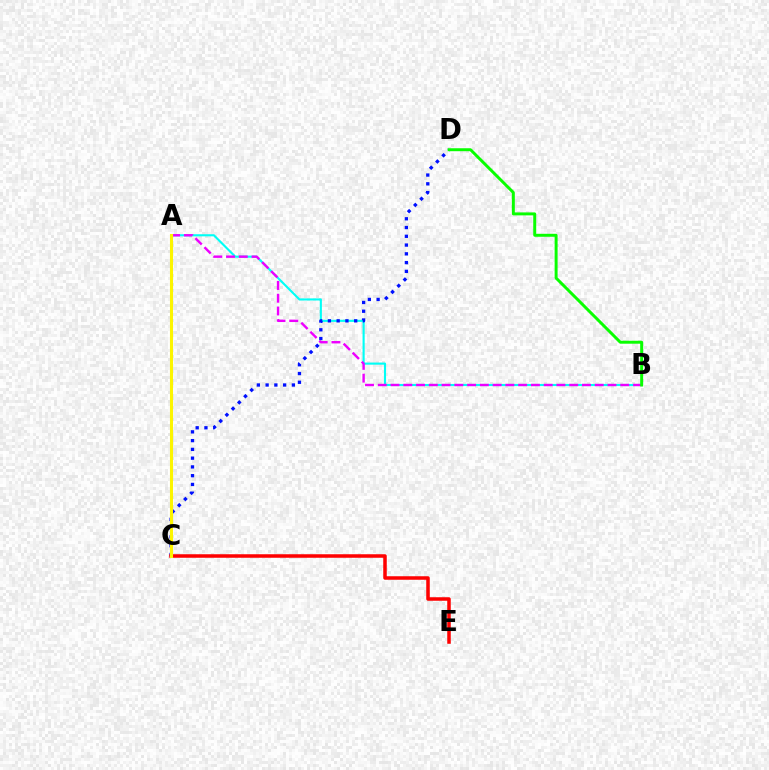{('A', 'B'): [{'color': '#00fff6', 'line_style': 'solid', 'thickness': 1.53}, {'color': '#ee00ff', 'line_style': 'dashed', 'thickness': 1.73}], ('C', 'D'): [{'color': '#0010ff', 'line_style': 'dotted', 'thickness': 2.38}], ('C', 'E'): [{'color': '#ff0000', 'line_style': 'solid', 'thickness': 2.53}], ('B', 'D'): [{'color': '#08ff00', 'line_style': 'solid', 'thickness': 2.13}], ('A', 'C'): [{'color': '#fcf500', 'line_style': 'solid', 'thickness': 2.21}]}